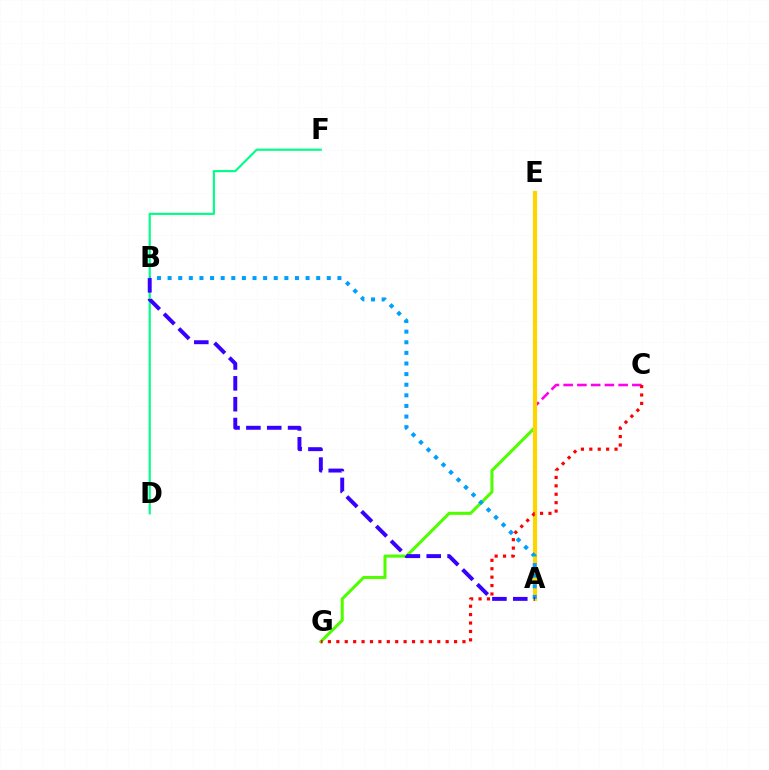{('A', 'C'): [{'color': '#ff00ed', 'line_style': 'dashed', 'thickness': 1.87}], ('D', 'F'): [{'color': '#00ff86', 'line_style': 'solid', 'thickness': 1.54}], ('E', 'G'): [{'color': '#4fff00', 'line_style': 'solid', 'thickness': 2.2}], ('A', 'E'): [{'color': '#ffd500', 'line_style': 'solid', 'thickness': 2.99}], ('A', 'B'): [{'color': '#009eff', 'line_style': 'dotted', 'thickness': 2.88}, {'color': '#3700ff', 'line_style': 'dashed', 'thickness': 2.83}], ('C', 'G'): [{'color': '#ff0000', 'line_style': 'dotted', 'thickness': 2.28}]}